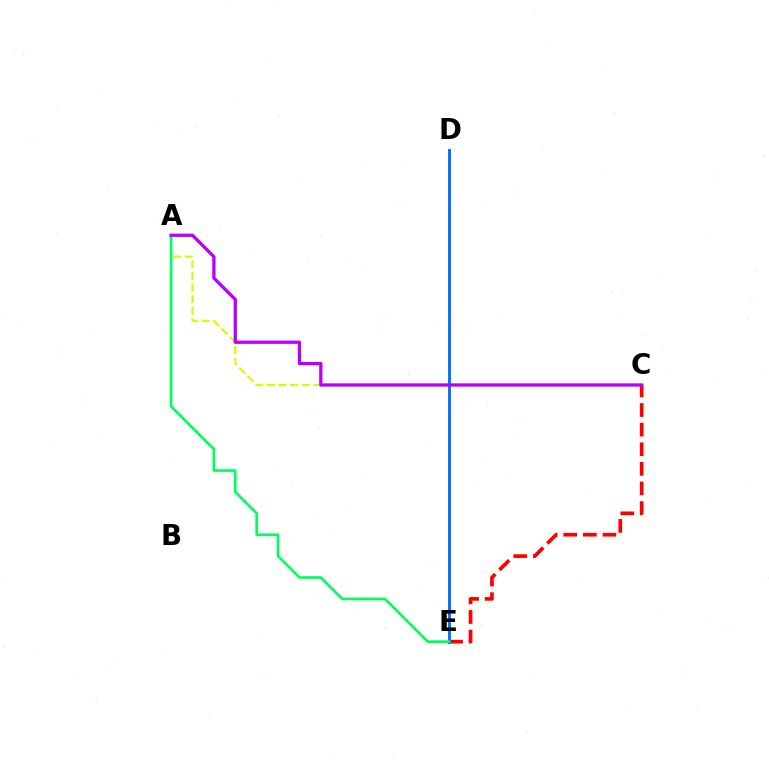{('C', 'E'): [{'color': '#ff0000', 'line_style': 'dashed', 'thickness': 2.66}], ('D', 'E'): [{'color': '#0074ff', 'line_style': 'solid', 'thickness': 2.12}], ('A', 'C'): [{'color': '#d1ff00', 'line_style': 'dashed', 'thickness': 1.58}, {'color': '#b900ff', 'line_style': 'solid', 'thickness': 2.36}], ('A', 'E'): [{'color': '#00ff5c', 'line_style': 'solid', 'thickness': 1.91}]}